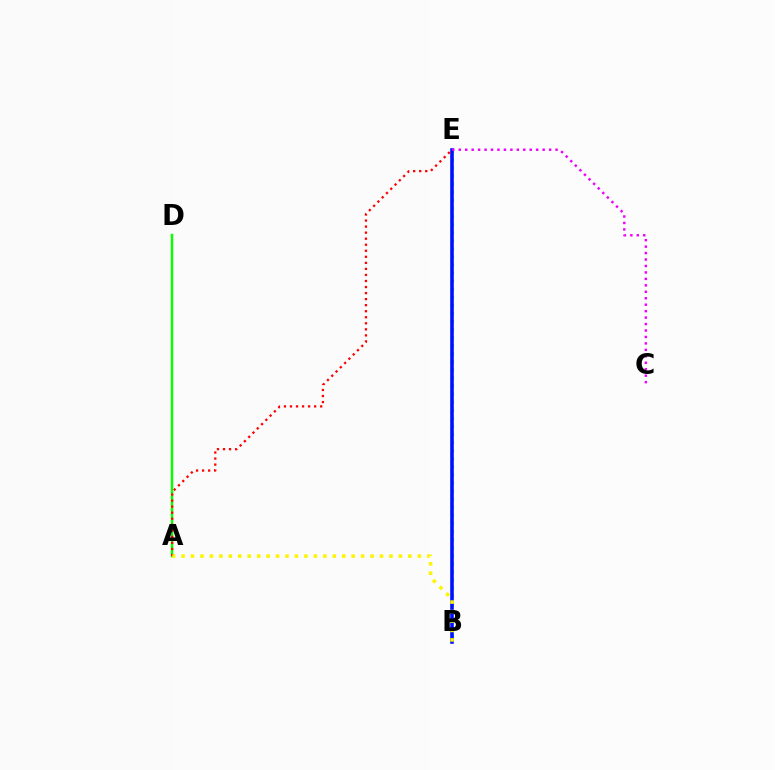{('A', 'D'): [{'color': '#08ff00', 'line_style': 'solid', 'thickness': 1.78}], ('B', 'E'): [{'color': '#00fff6', 'line_style': 'dotted', 'thickness': 2.19}, {'color': '#0010ff', 'line_style': 'solid', 'thickness': 2.58}], ('A', 'E'): [{'color': '#ff0000', 'line_style': 'dotted', 'thickness': 1.64}], ('C', 'E'): [{'color': '#ee00ff', 'line_style': 'dotted', 'thickness': 1.75}], ('A', 'B'): [{'color': '#fcf500', 'line_style': 'dotted', 'thickness': 2.57}]}